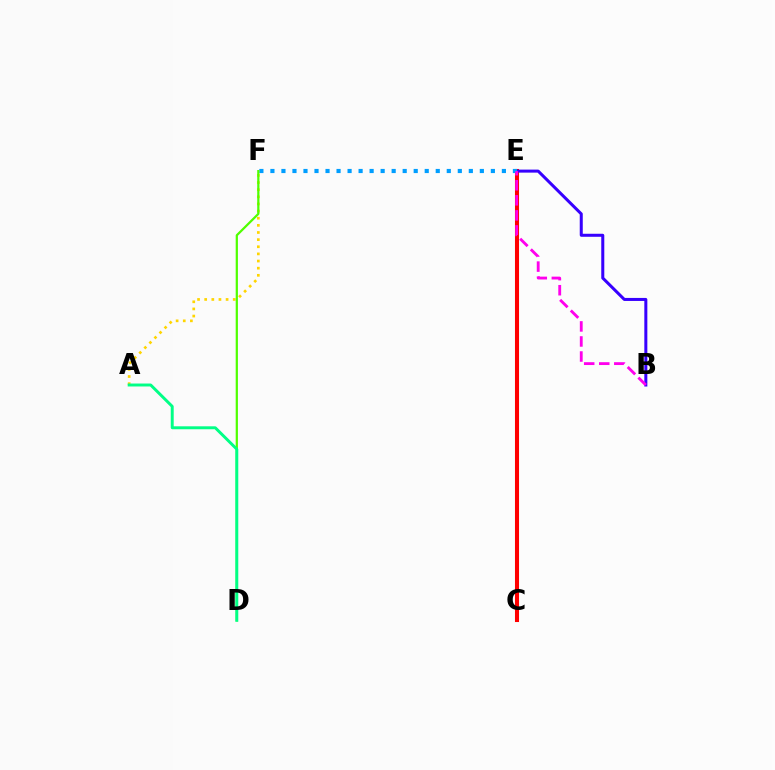{('C', 'E'): [{'color': '#ff0000', 'line_style': 'solid', 'thickness': 2.93}], ('B', 'E'): [{'color': '#3700ff', 'line_style': 'solid', 'thickness': 2.18}, {'color': '#ff00ed', 'line_style': 'dashed', 'thickness': 2.04}], ('A', 'F'): [{'color': '#ffd500', 'line_style': 'dotted', 'thickness': 1.94}], ('E', 'F'): [{'color': '#009eff', 'line_style': 'dotted', 'thickness': 2.99}], ('D', 'F'): [{'color': '#4fff00', 'line_style': 'solid', 'thickness': 1.61}], ('A', 'D'): [{'color': '#00ff86', 'line_style': 'solid', 'thickness': 2.12}]}